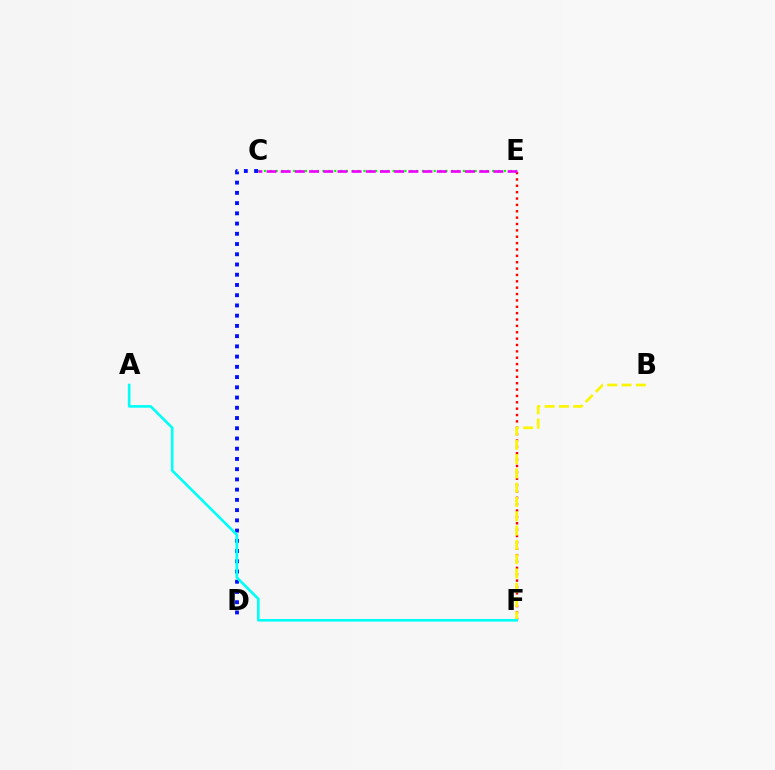{('E', 'F'): [{'color': '#ff0000', 'line_style': 'dotted', 'thickness': 1.73}], ('C', 'E'): [{'color': '#08ff00', 'line_style': 'dotted', 'thickness': 1.59}, {'color': '#ee00ff', 'line_style': 'dashed', 'thickness': 1.93}], ('C', 'D'): [{'color': '#0010ff', 'line_style': 'dotted', 'thickness': 2.78}], ('B', 'F'): [{'color': '#fcf500', 'line_style': 'dashed', 'thickness': 1.94}], ('A', 'F'): [{'color': '#00fff6', 'line_style': 'solid', 'thickness': 1.89}]}